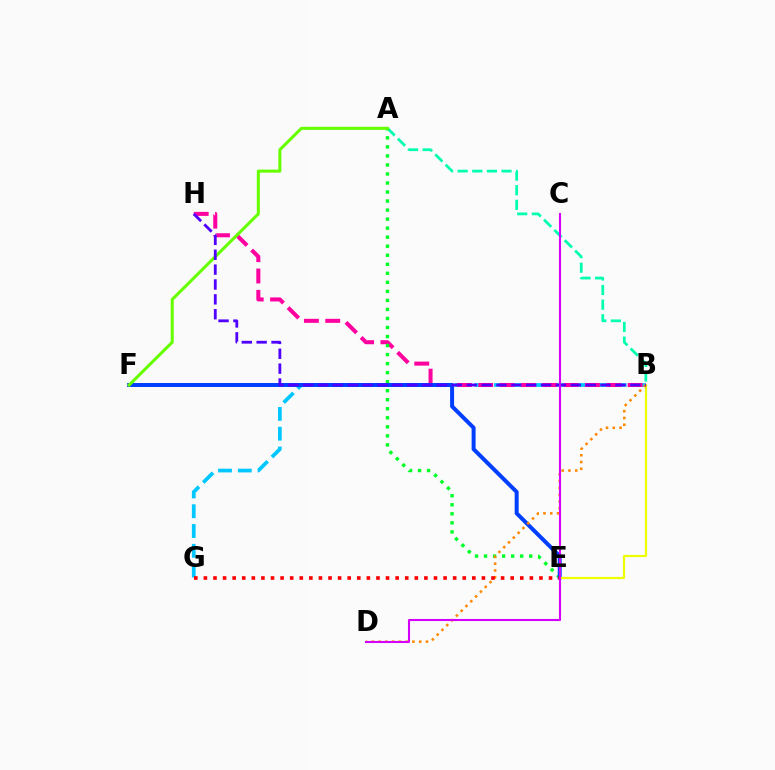{('A', 'B'): [{'color': '#00ffaf', 'line_style': 'dashed', 'thickness': 1.99}], ('B', 'G'): [{'color': '#00c7ff', 'line_style': 'dashed', 'thickness': 2.69}], ('B', 'H'): [{'color': '#ff00a0', 'line_style': 'dashed', 'thickness': 2.9}, {'color': '#4f00ff', 'line_style': 'dashed', 'thickness': 2.02}], ('A', 'E'): [{'color': '#00ff27', 'line_style': 'dotted', 'thickness': 2.45}], ('E', 'F'): [{'color': '#003fff', 'line_style': 'solid', 'thickness': 2.86}], ('B', 'E'): [{'color': '#eeff00', 'line_style': 'solid', 'thickness': 1.59}], ('B', 'D'): [{'color': '#ff8800', 'line_style': 'dotted', 'thickness': 1.84}], ('A', 'F'): [{'color': '#66ff00', 'line_style': 'solid', 'thickness': 2.19}], ('E', 'G'): [{'color': '#ff0000', 'line_style': 'dotted', 'thickness': 2.6}], ('C', 'D'): [{'color': '#d600ff', 'line_style': 'solid', 'thickness': 1.5}]}